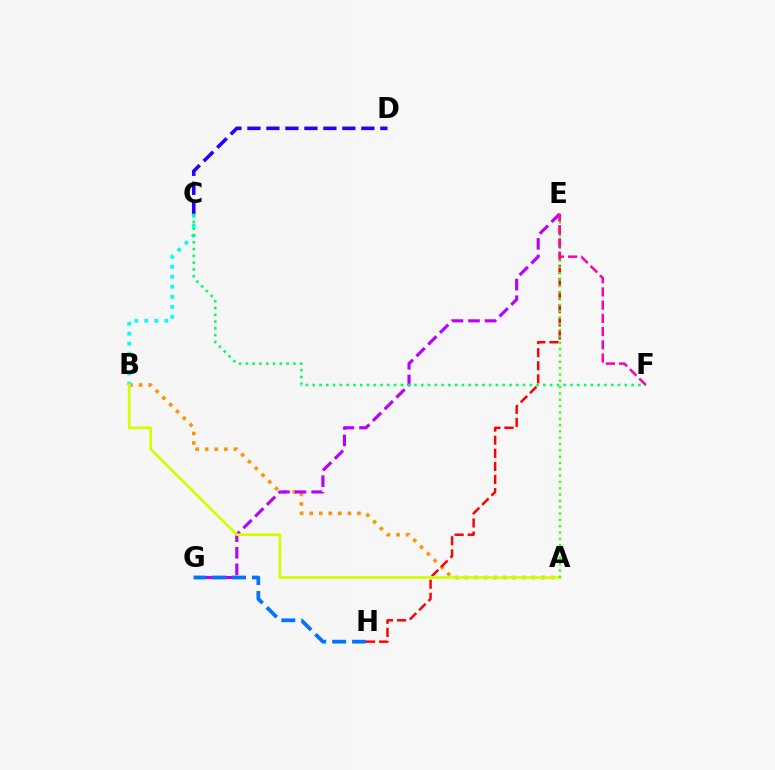{('A', 'B'): [{'color': '#ff9400', 'line_style': 'dotted', 'thickness': 2.6}, {'color': '#d1ff00', 'line_style': 'solid', 'thickness': 1.92}], ('E', 'G'): [{'color': '#b900ff', 'line_style': 'dashed', 'thickness': 2.25}], ('G', 'H'): [{'color': '#0074ff', 'line_style': 'dashed', 'thickness': 2.7}], ('C', 'D'): [{'color': '#2500ff', 'line_style': 'dashed', 'thickness': 2.58}], ('B', 'C'): [{'color': '#00fff6', 'line_style': 'dotted', 'thickness': 2.72}], ('E', 'H'): [{'color': '#ff0000', 'line_style': 'dashed', 'thickness': 1.78}], ('C', 'F'): [{'color': '#00ff5c', 'line_style': 'dotted', 'thickness': 1.84}], ('A', 'E'): [{'color': '#3dff00', 'line_style': 'dotted', 'thickness': 1.72}], ('E', 'F'): [{'color': '#ff00ac', 'line_style': 'dashed', 'thickness': 1.8}]}